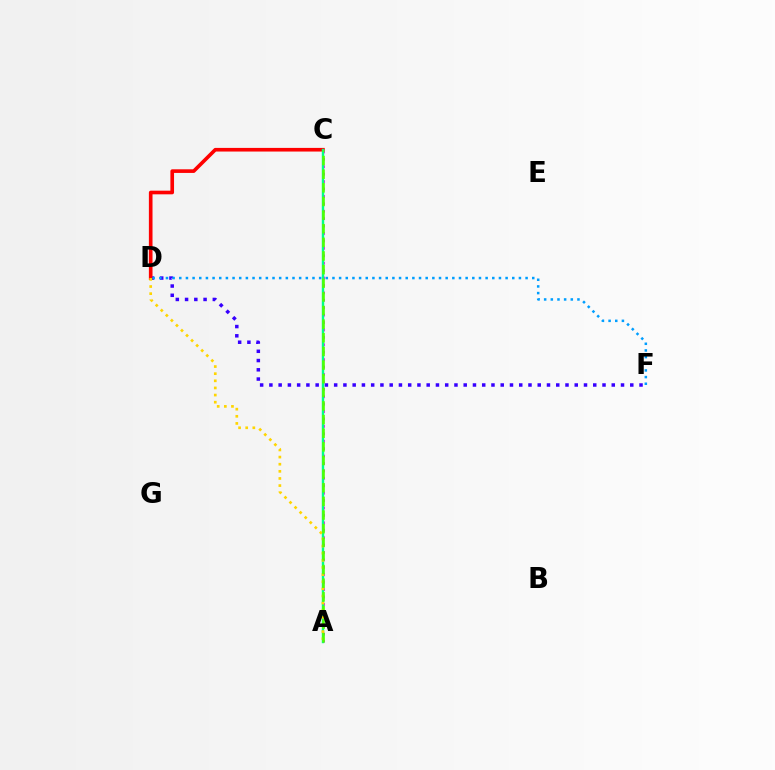{('D', 'F'): [{'color': '#3700ff', 'line_style': 'dotted', 'thickness': 2.51}, {'color': '#009eff', 'line_style': 'dotted', 'thickness': 1.81}], ('C', 'D'): [{'color': '#ff0000', 'line_style': 'solid', 'thickness': 2.62}], ('A', 'C'): [{'color': '#ff00ed', 'line_style': 'dotted', 'thickness': 2.02}, {'color': '#00ff86', 'line_style': 'solid', 'thickness': 1.74}, {'color': '#4fff00', 'line_style': 'dashed', 'thickness': 1.85}], ('A', 'D'): [{'color': '#ffd500', 'line_style': 'dotted', 'thickness': 1.94}]}